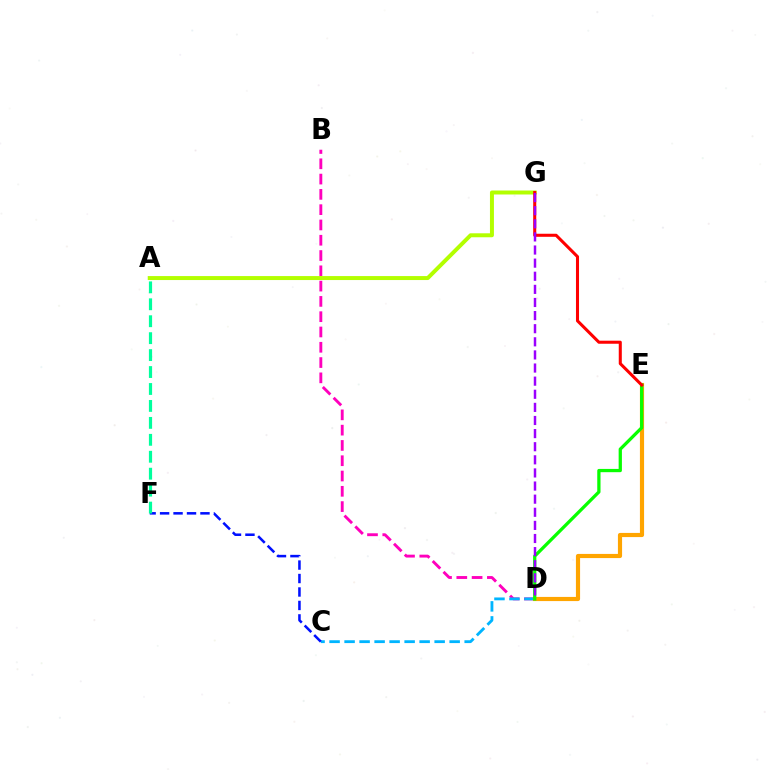{('B', 'D'): [{'color': '#ff00bd', 'line_style': 'dashed', 'thickness': 2.08}], ('A', 'G'): [{'color': '#b3ff00', 'line_style': 'solid', 'thickness': 2.86}], ('C', 'D'): [{'color': '#00b5ff', 'line_style': 'dashed', 'thickness': 2.04}], ('D', 'E'): [{'color': '#ffa500', 'line_style': 'solid', 'thickness': 2.99}, {'color': '#08ff00', 'line_style': 'solid', 'thickness': 2.35}], ('C', 'F'): [{'color': '#0010ff', 'line_style': 'dashed', 'thickness': 1.83}], ('A', 'F'): [{'color': '#00ff9d', 'line_style': 'dashed', 'thickness': 2.3}], ('E', 'G'): [{'color': '#ff0000', 'line_style': 'solid', 'thickness': 2.2}], ('D', 'G'): [{'color': '#9b00ff', 'line_style': 'dashed', 'thickness': 1.78}]}